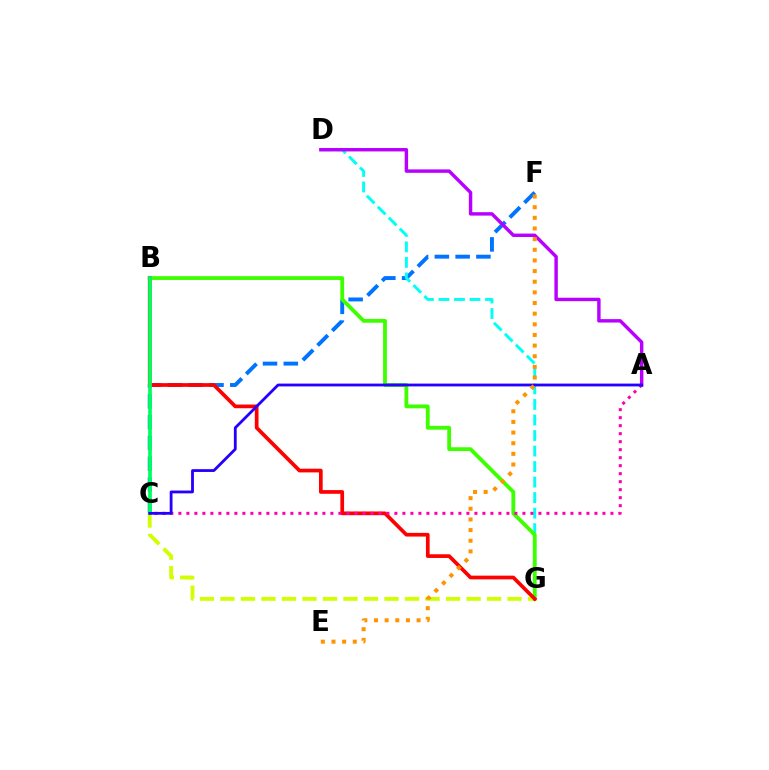{('C', 'F'): [{'color': '#0074ff', 'line_style': 'dashed', 'thickness': 2.82}], ('C', 'G'): [{'color': '#d1ff00', 'line_style': 'dashed', 'thickness': 2.79}], ('D', 'G'): [{'color': '#00fff6', 'line_style': 'dashed', 'thickness': 2.11}], ('B', 'G'): [{'color': '#3dff00', 'line_style': 'solid', 'thickness': 2.75}, {'color': '#ff0000', 'line_style': 'solid', 'thickness': 2.66}], ('A', 'C'): [{'color': '#ff00ac', 'line_style': 'dotted', 'thickness': 2.17}, {'color': '#2500ff', 'line_style': 'solid', 'thickness': 2.02}], ('B', 'C'): [{'color': '#00ff5c', 'line_style': 'solid', 'thickness': 2.65}], ('A', 'D'): [{'color': '#b900ff', 'line_style': 'solid', 'thickness': 2.47}], ('E', 'F'): [{'color': '#ff9400', 'line_style': 'dotted', 'thickness': 2.89}]}